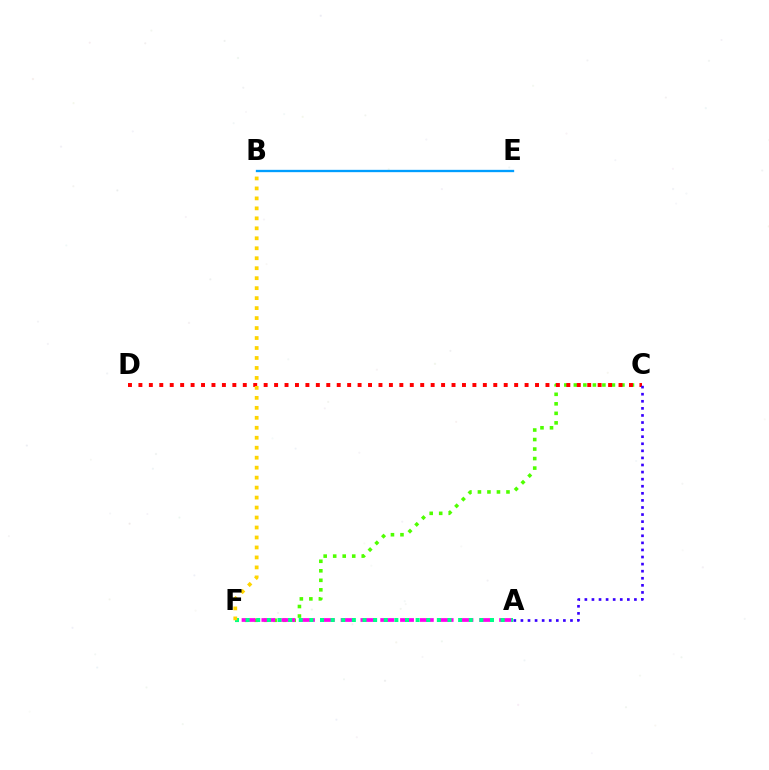{('C', 'F'): [{'color': '#4fff00', 'line_style': 'dotted', 'thickness': 2.59}], ('C', 'D'): [{'color': '#ff0000', 'line_style': 'dotted', 'thickness': 2.84}], ('B', 'E'): [{'color': '#009eff', 'line_style': 'solid', 'thickness': 1.68}], ('A', 'C'): [{'color': '#3700ff', 'line_style': 'dotted', 'thickness': 1.92}], ('A', 'F'): [{'color': '#ff00ed', 'line_style': 'dashed', 'thickness': 2.69}, {'color': '#00ff86', 'line_style': 'dotted', 'thickness': 2.89}], ('B', 'F'): [{'color': '#ffd500', 'line_style': 'dotted', 'thickness': 2.71}]}